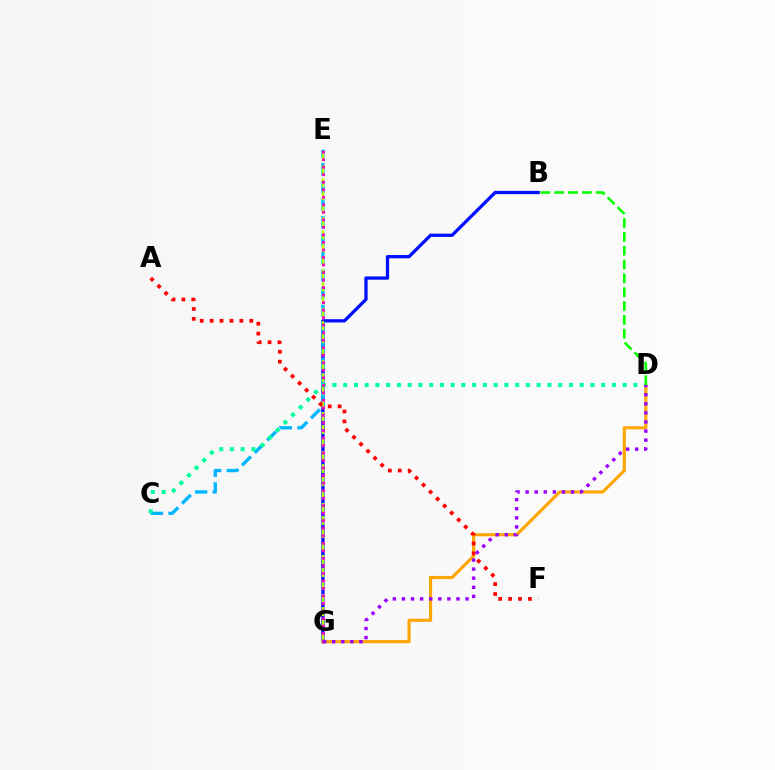{('B', 'G'): [{'color': '#0010ff', 'line_style': 'solid', 'thickness': 2.37}], ('C', 'E'): [{'color': '#00b5ff', 'line_style': 'dashed', 'thickness': 2.4}], ('D', 'G'): [{'color': '#ffa500', 'line_style': 'solid', 'thickness': 2.26}, {'color': '#9b00ff', 'line_style': 'dotted', 'thickness': 2.47}], ('E', 'G'): [{'color': '#b3ff00', 'line_style': 'dashed', 'thickness': 1.77}, {'color': '#ff00bd', 'line_style': 'dotted', 'thickness': 2.04}], ('C', 'D'): [{'color': '#00ff9d', 'line_style': 'dotted', 'thickness': 2.92}], ('A', 'F'): [{'color': '#ff0000', 'line_style': 'dotted', 'thickness': 2.69}], ('B', 'D'): [{'color': '#08ff00', 'line_style': 'dashed', 'thickness': 1.88}]}